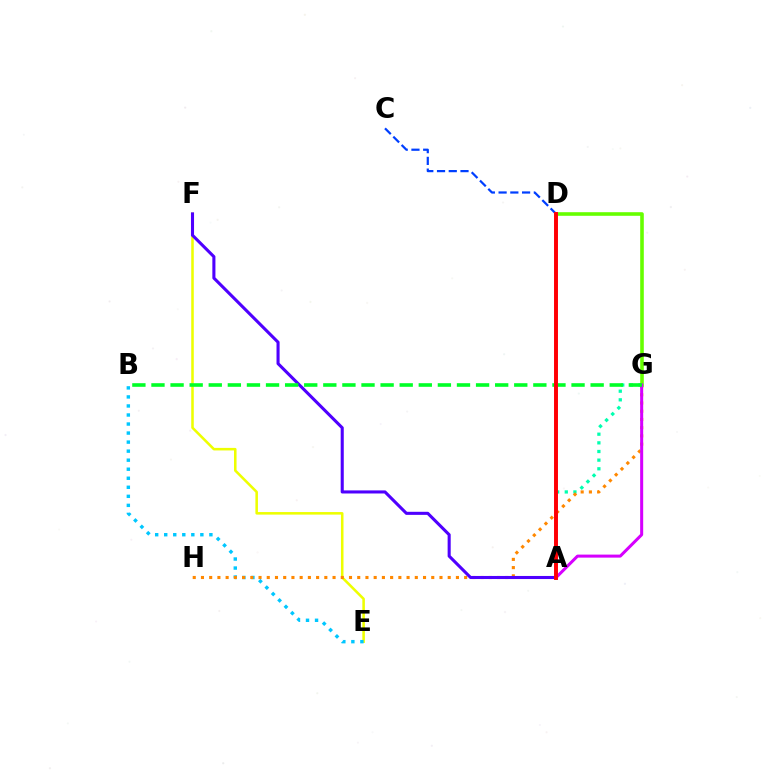{('C', 'D'): [{'color': '#003fff', 'line_style': 'dashed', 'thickness': 1.59}], ('E', 'F'): [{'color': '#eeff00', 'line_style': 'solid', 'thickness': 1.84}], ('B', 'E'): [{'color': '#00c7ff', 'line_style': 'dotted', 'thickness': 2.46}], ('A', 'G'): [{'color': '#00ffaf', 'line_style': 'dotted', 'thickness': 2.35}, {'color': '#d600ff', 'line_style': 'solid', 'thickness': 2.18}], ('G', 'H'): [{'color': '#ff8800', 'line_style': 'dotted', 'thickness': 2.23}], ('D', 'G'): [{'color': '#66ff00', 'line_style': 'solid', 'thickness': 2.59}], ('A', 'F'): [{'color': '#4f00ff', 'line_style': 'solid', 'thickness': 2.21}], ('B', 'G'): [{'color': '#00ff27', 'line_style': 'dashed', 'thickness': 2.59}], ('A', 'D'): [{'color': '#ff00a0', 'line_style': 'solid', 'thickness': 2.64}, {'color': '#ff0000', 'line_style': 'solid', 'thickness': 2.75}]}